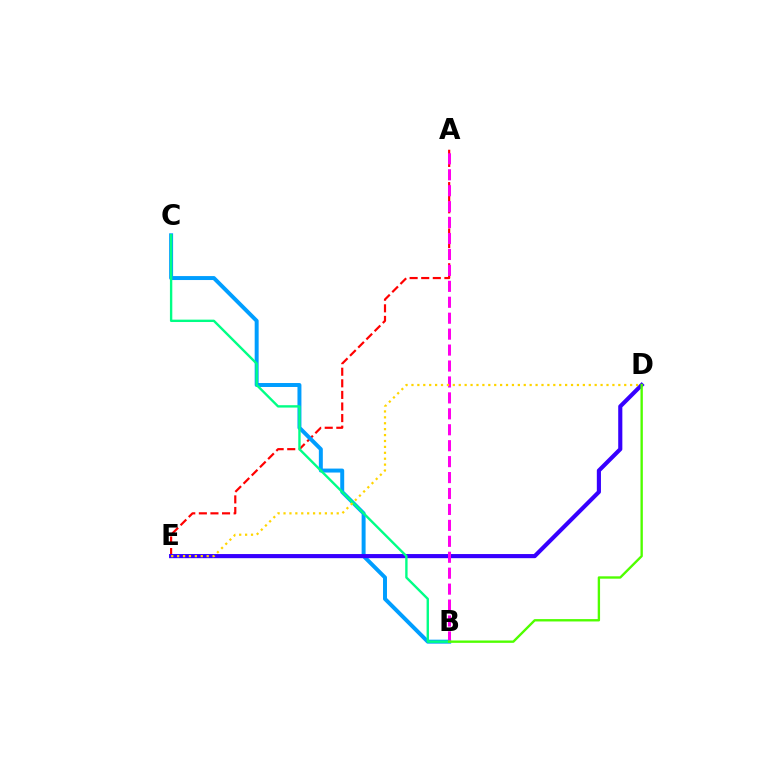{('A', 'E'): [{'color': '#ff0000', 'line_style': 'dashed', 'thickness': 1.57}], ('B', 'C'): [{'color': '#009eff', 'line_style': 'solid', 'thickness': 2.85}, {'color': '#00ff86', 'line_style': 'solid', 'thickness': 1.71}], ('D', 'E'): [{'color': '#3700ff', 'line_style': 'solid', 'thickness': 2.97}, {'color': '#ffd500', 'line_style': 'dotted', 'thickness': 1.61}], ('A', 'B'): [{'color': '#ff00ed', 'line_style': 'dashed', 'thickness': 2.16}], ('B', 'D'): [{'color': '#4fff00', 'line_style': 'solid', 'thickness': 1.7}]}